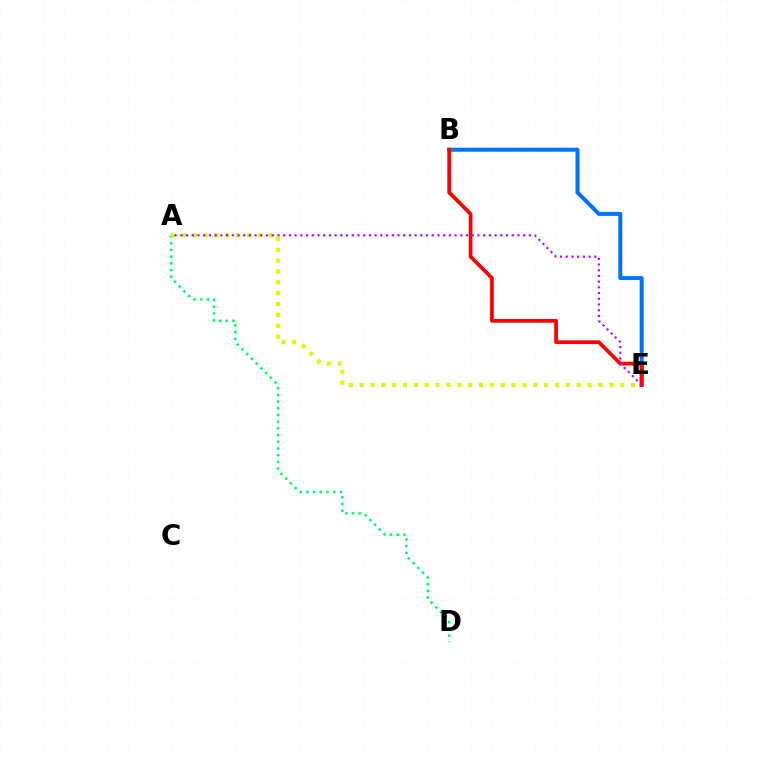{('A', 'D'): [{'color': '#00ff5c', 'line_style': 'dotted', 'thickness': 1.82}], ('A', 'E'): [{'color': '#d1ff00', 'line_style': 'dotted', 'thickness': 2.95}, {'color': '#b900ff', 'line_style': 'dotted', 'thickness': 1.55}], ('B', 'E'): [{'color': '#0074ff', 'line_style': 'solid', 'thickness': 2.88}, {'color': '#ff0000', 'line_style': 'solid', 'thickness': 2.69}]}